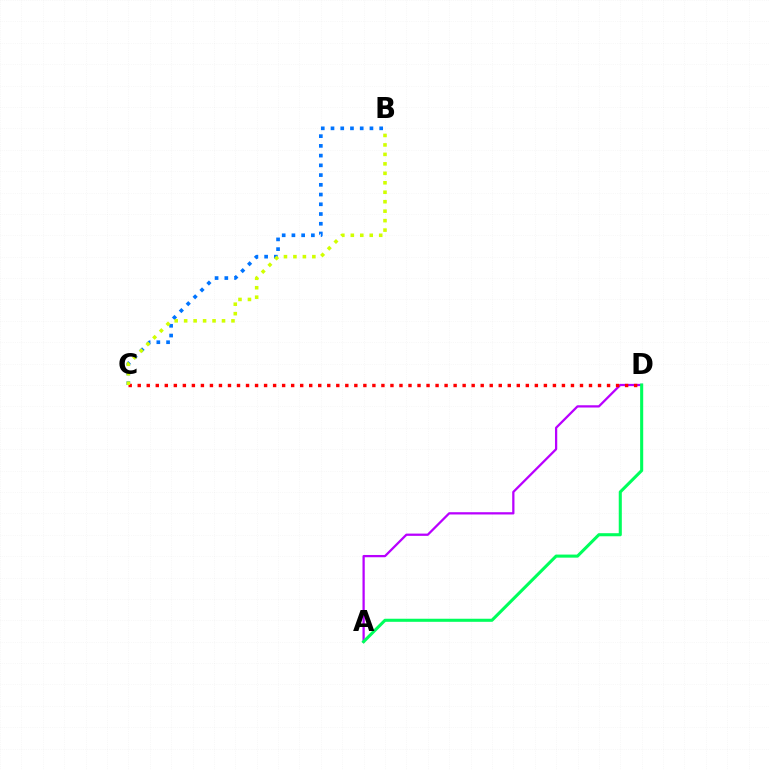{('B', 'C'): [{'color': '#0074ff', 'line_style': 'dotted', 'thickness': 2.65}, {'color': '#d1ff00', 'line_style': 'dotted', 'thickness': 2.57}], ('A', 'D'): [{'color': '#b900ff', 'line_style': 'solid', 'thickness': 1.63}, {'color': '#00ff5c', 'line_style': 'solid', 'thickness': 2.21}], ('C', 'D'): [{'color': '#ff0000', 'line_style': 'dotted', 'thickness': 2.45}]}